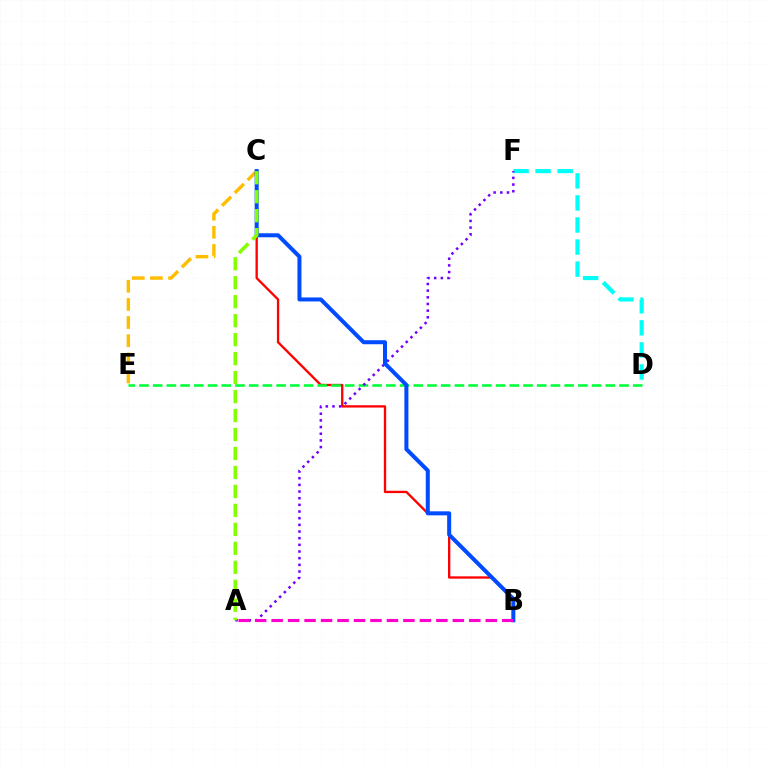{('D', 'F'): [{'color': '#00fff6', 'line_style': 'dashed', 'thickness': 3.0}], ('B', 'C'): [{'color': '#ff0000', 'line_style': 'solid', 'thickness': 1.68}, {'color': '#004bff', 'line_style': 'solid', 'thickness': 2.89}], ('D', 'E'): [{'color': '#00ff39', 'line_style': 'dashed', 'thickness': 1.86}], ('C', 'E'): [{'color': '#ffbd00', 'line_style': 'dashed', 'thickness': 2.46}], ('A', 'F'): [{'color': '#7200ff', 'line_style': 'dotted', 'thickness': 1.81}], ('A', 'C'): [{'color': '#84ff00', 'line_style': 'dashed', 'thickness': 2.58}], ('A', 'B'): [{'color': '#ff00cf', 'line_style': 'dashed', 'thickness': 2.24}]}